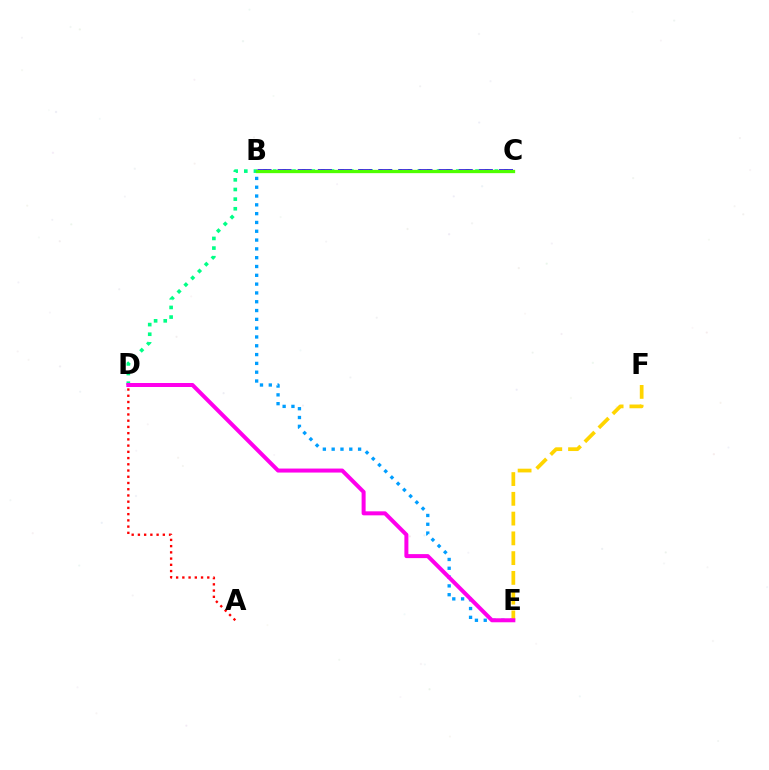{('C', 'D'): [{'color': '#00ff86', 'line_style': 'dotted', 'thickness': 2.62}], ('A', 'D'): [{'color': '#ff0000', 'line_style': 'dotted', 'thickness': 1.69}], ('B', 'C'): [{'color': '#3700ff', 'line_style': 'dashed', 'thickness': 2.73}, {'color': '#4fff00', 'line_style': 'solid', 'thickness': 2.37}], ('B', 'E'): [{'color': '#009eff', 'line_style': 'dotted', 'thickness': 2.39}], ('E', 'F'): [{'color': '#ffd500', 'line_style': 'dashed', 'thickness': 2.69}], ('D', 'E'): [{'color': '#ff00ed', 'line_style': 'solid', 'thickness': 2.88}]}